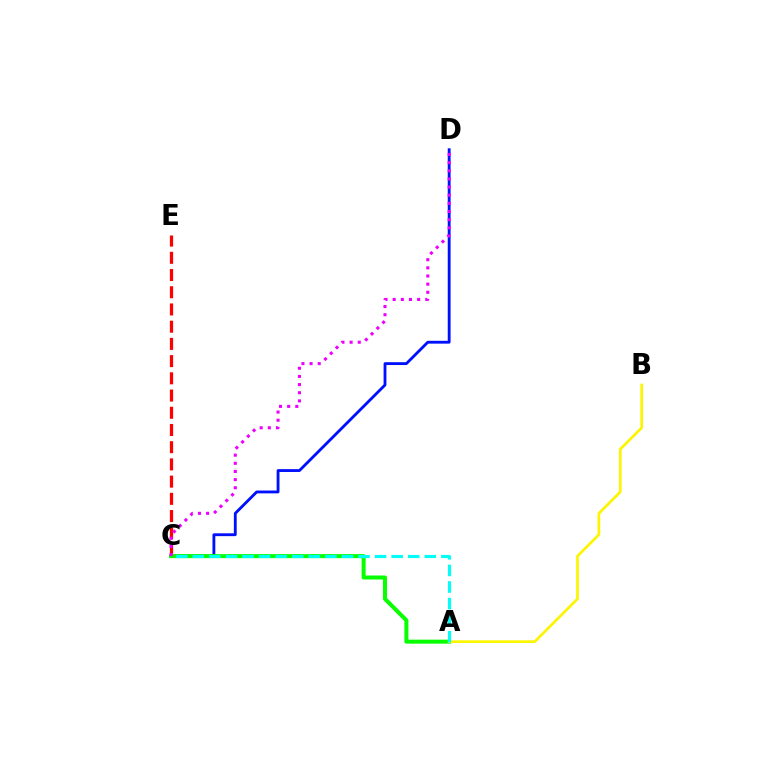{('C', 'E'): [{'color': '#ff0000', 'line_style': 'dashed', 'thickness': 2.34}], ('C', 'D'): [{'color': '#0010ff', 'line_style': 'solid', 'thickness': 2.04}, {'color': '#ee00ff', 'line_style': 'dotted', 'thickness': 2.21}], ('A', 'C'): [{'color': '#08ff00', 'line_style': 'solid', 'thickness': 2.89}, {'color': '#00fff6', 'line_style': 'dashed', 'thickness': 2.25}], ('A', 'B'): [{'color': '#fcf500', 'line_style': 'solid', 'thickness': 1.94}]}